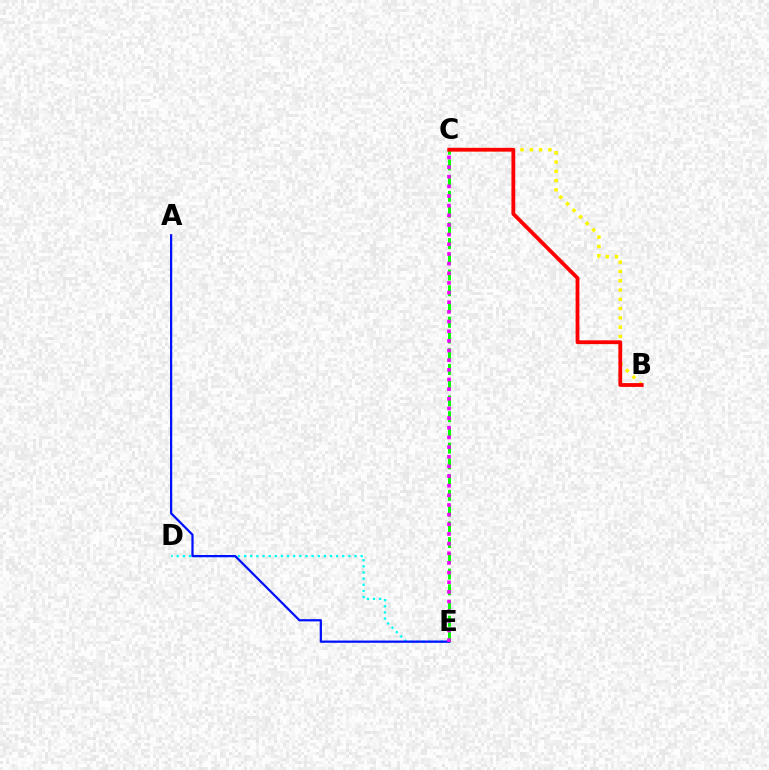{('D', 'E'): [{'color': '#00fff6', 'line_style': 'dotted', 'thickness': 1.67}], ('C', 'E'): [{'color': '#08ff00', 'line_style': 'dashed', 'thickness': 2.14}, {'color': '#ee00ff', 'line_style': 'dotted', 'thickness': 2.62}], ('A', 'E'): [{'color': '#0010ff', 'line_style': 'solid', 'thickness': 1.61}], ('B', 'C'): [{'color': '#fcf500', 'line_style': 'dotted', 'thickness': 2.52}, {'color': '#ff0000', 'line_style': 'solid', 'thickness': 2.74}]}